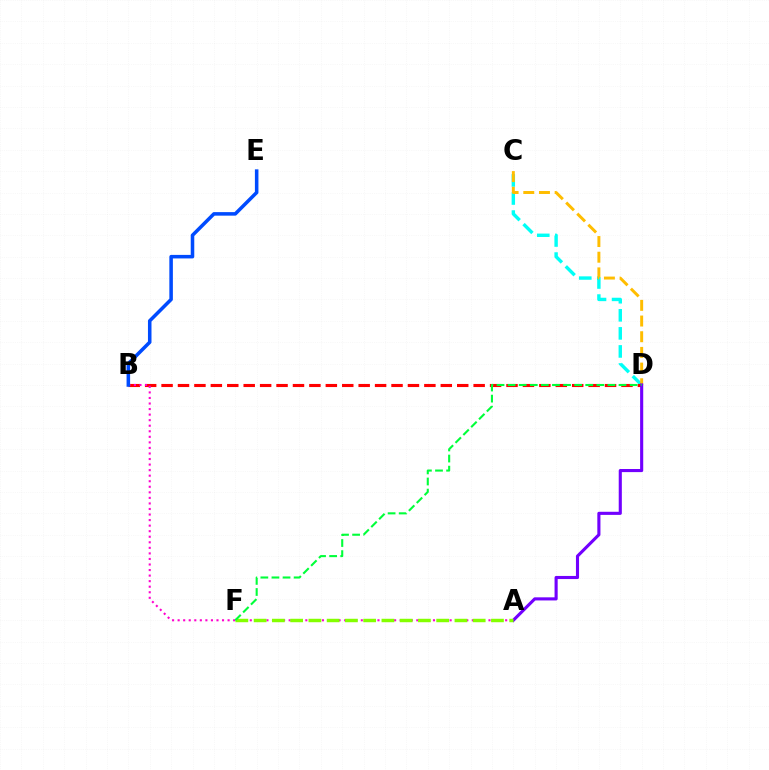{('C', 'D'): [{'color': '#00fff6', 'line_style': 'dashed', 'thickness': 2.45}, {'color': '#ffbd00', 'line_style': 'dashed', 'thickness': 2.13}], ('B', 'D'): [{'color': '#ff0000', 'line_style': 'dashed', 'thickness': 2.23}], ('A', 'D'): [{'color': '#7200ff', 'line_style': 'solid', 'thickness': 2.24}], ('A', 'B'): [{'color': '#ff00cf', 'line_style': 'dotted', 'thickness': 1.51}], ('A', 'F'): [{'color': '#84ff00', 'line_style': 'dashed', 'thickness': 2.48}], ('B', 'E'): [{'color': '#004bff', 'line_style': 'solid', 'thickness': 2.55}], ('D', 'F'): [{'color': '#00ff39', 'line_style': 'dashed', 'thickness': 1.51}]}